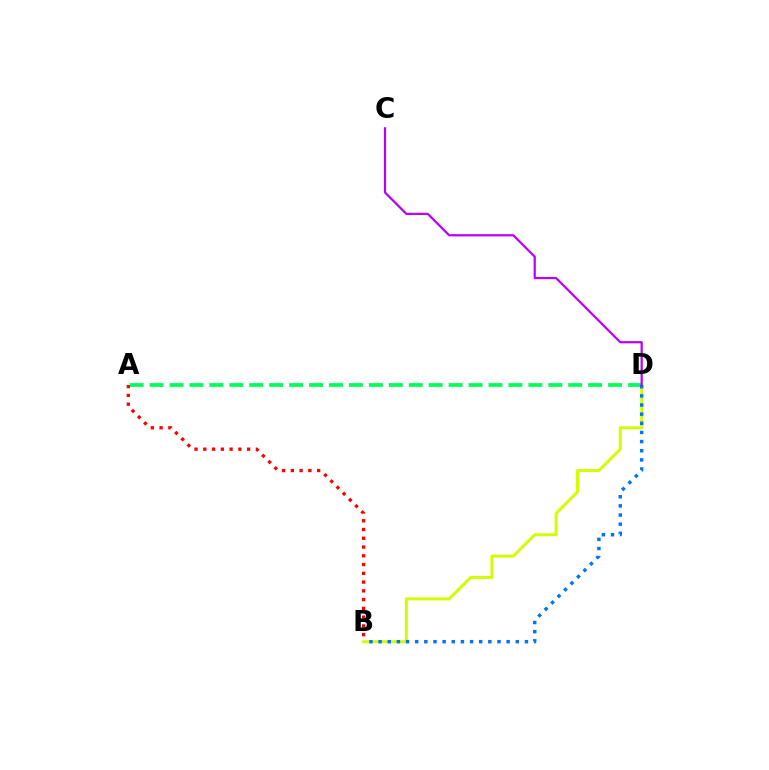{('B', 'D'): [{'color': '#d1ff00', 'line_style': 'solid', 'thickness': 2.15}, {'color': '#0074ff', 'line_style': 'dotted', 'thickness': 2.48}], ('A', 'D'): [{'color': '#00ff5c', 'line_style': 'dashed', 'thickness': 2.71}], ('A', 'B'): [{'color': '#ff0000', 'line_style': 'dotted', 'thickness': 2.38}], ('C', 'D'): [{'color': '#b900ff', 'line_style': 'solid', 'thickness': 1.6}]}